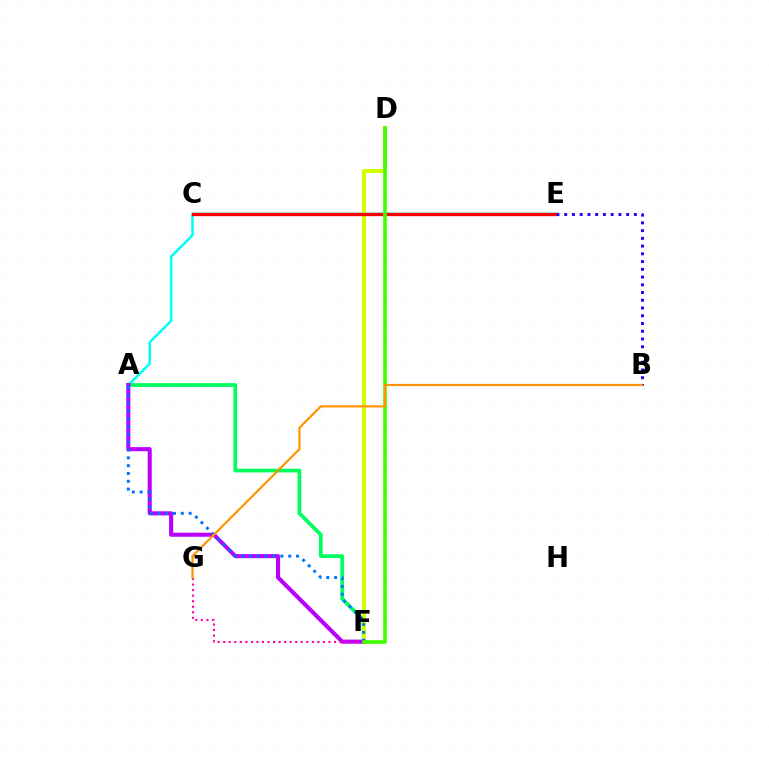{('A', 'E'): [{'color': '#00fff6', 'line_style': 'solid', 'thickness': 1.81}], ('A', 'F'): [{'color': '#00ff5c', 'line_style': 'solid', 'thickness': 2.68}, {'color': '#b900ff', 'line_style': 'solid', 'thickness': 2.93}, {'color': '#0074ff', 'line_style': 'dotted', 'thickness': 2.12}], ('D', 'F'): [{'color': '#d1ff00', 'line_style': 'solid', 'thickness': 2.96}, {'color': '#3dff00', 'line_style': 'solid', 'thickness': 2.62}], ('F', 'G'): [{'color': '#ff00ac', 'line_style': 'dotted', 'thickness': 1.5}], ('C', 'E'): [{'color': '#ff0000', 'line_style': 'solid', 'thickness': 2.39}], ('B', 'E'): [{'color': '#2500ff', 'line_style': 'dotted', 'thickness': 2.1}], ('B', 'G'): [{'color': '#ff9400', 'line_style': 'solid', 'thickness': 1.58}]}